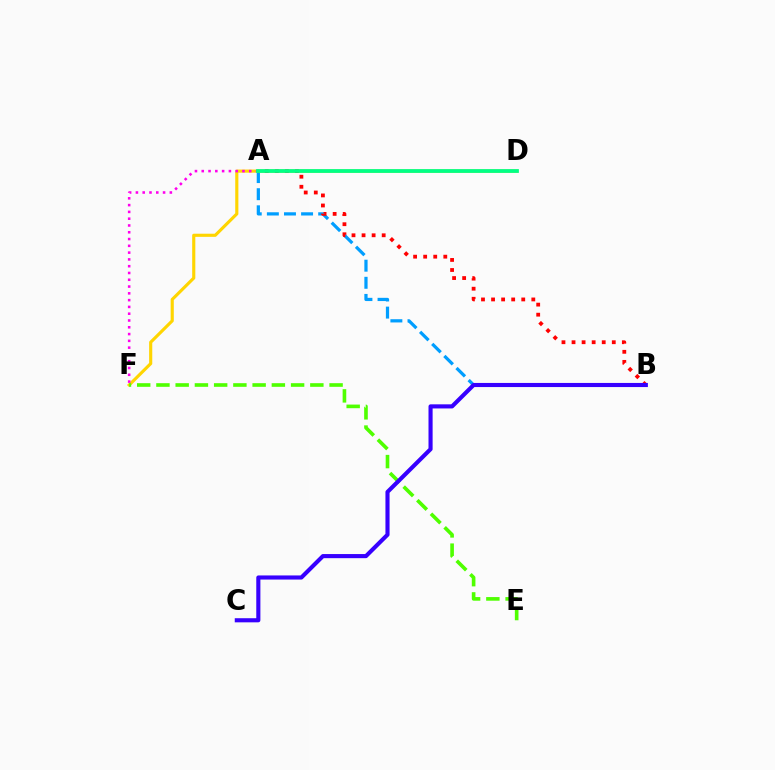{('A', 'B'): [{'color': '#009eff', 'line_style': 'dashed', 'thickness': 2.32}, {'color': '#ff0000', 'line_style': 'dotted', 'thickness': 2.73}], ('D', 'F'): [{'color': '#ffd500', 'line_style': 'solid', 'thickness': 2.26}], ('A', 'F'): [{'color': '#ff00ed', 'line_style': 'dotted', 'thickness': 1.84}], ('E', 'F'): [{'color': '#4fff00', 'line_style': 'dashed', 'thickness': 2.61}], ('B', 'C'): [{'color': '#3700ff', 'line_style': 'solid', 'thickness': 2.96}], ('A', 'D'): [{'color': '#00ff86', 'line_style': 'solid', 'thickness': 2.7}]}